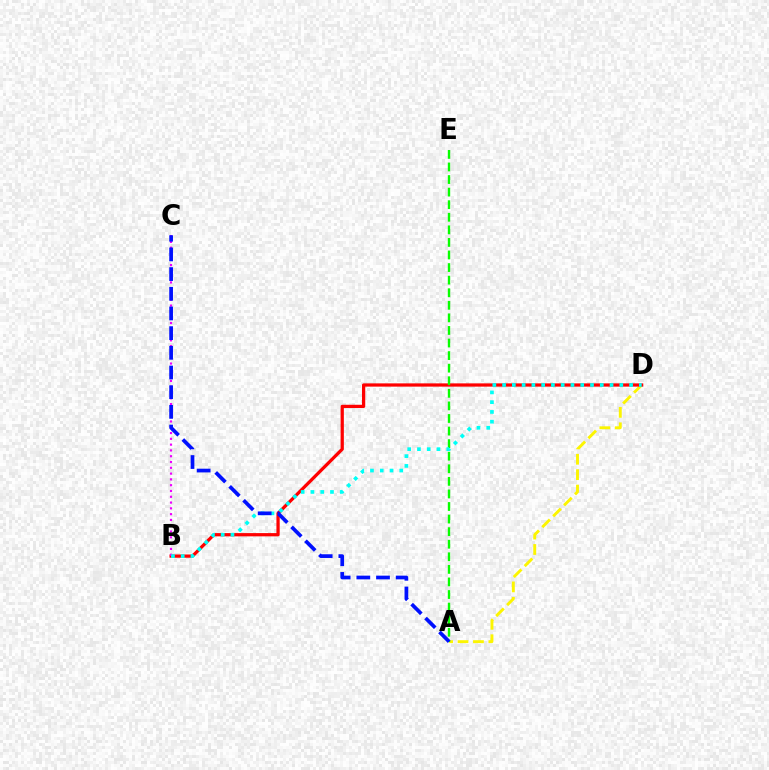{('A', 'D'): [{'color': '#fcf500', 'line_style': 'dashed', 'thickness': 2.1}], ('B', 'D'): [{'color': '#ff0000', 'line_style': 'solid', 'thickness': 2.34}, {'color': '#00fff6', 'line_style': 'dotted', 'thickness': 2.65}], ('B', 'C'): [{'color': '#ee00ff', 'line_style': 'dotted', 'thickness': 1.57}], ('A', 'E'): [{'color': '#08ff00', 'line_style': 'dashed', 'thickness': 1.71}], ('A', 'C'): [{'color': '#0010ff', 'line_style': 'dashed', 'thickness': 2.67}]}